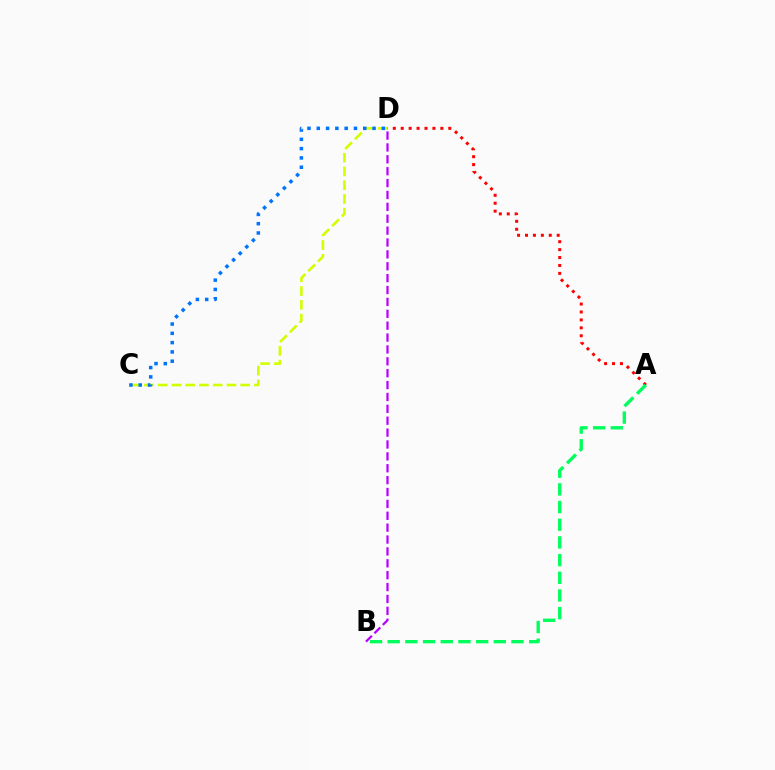{('C', 'D'): [{'color': '#d1ff00', 'line_style': 'dashed', 'thickness': 1.87}, {'color': '#0074ff', 'line_style': 'dotted', 'thickness': 2.53}], ('A', 'D'): [{'color': '#ff0000', 'line_style': 'dotted', 'thickness': 2.15}], ('B', 'D'): [{'color': '#b900ff', 'line_style': 'dashed', 'thickness': 1.61}], ('A', 'B'): [{'color': '#00ff5c', 'line_style': 'dashed', 'thickness': 2.4}]}